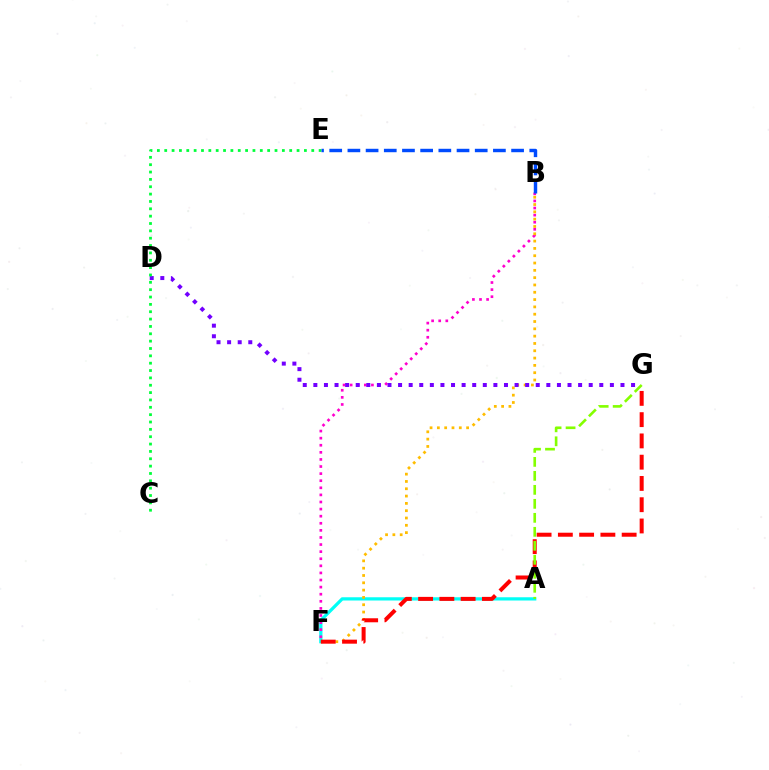{('A', 'F'): [{'color': '#00fff6', 'line_style': 'solid', 'thickness': 2.34}], ('B', 'F'): [{'color': '#ff00cf', 'line_style': 'dotted', 'thickness': 1.93}, {'color': '#ffbd00', 'line_style': 'dotted', 'thickness': 1.99}], ('F', 'G'): [{'color': '#ff0000', 'line_style': 'dashed', 'thickness': 2.89}], ('D', 'G'): [{'color': '#7200ff', 'line_style': 'dotted', 'thickness': 2.88}], ('A', 'G'): [{'color': '#84ff00', 'line_style': 'dashed', 'thickness': 1.9}], ('C', 'E'): [{'color': '#00ff39', 'line_style': 'dotted', 'thickness': 2.0}], ('B', 'E'): [{'color': '#004bff', 'line_style': 'dashed', 'thickness': 2.47}]}